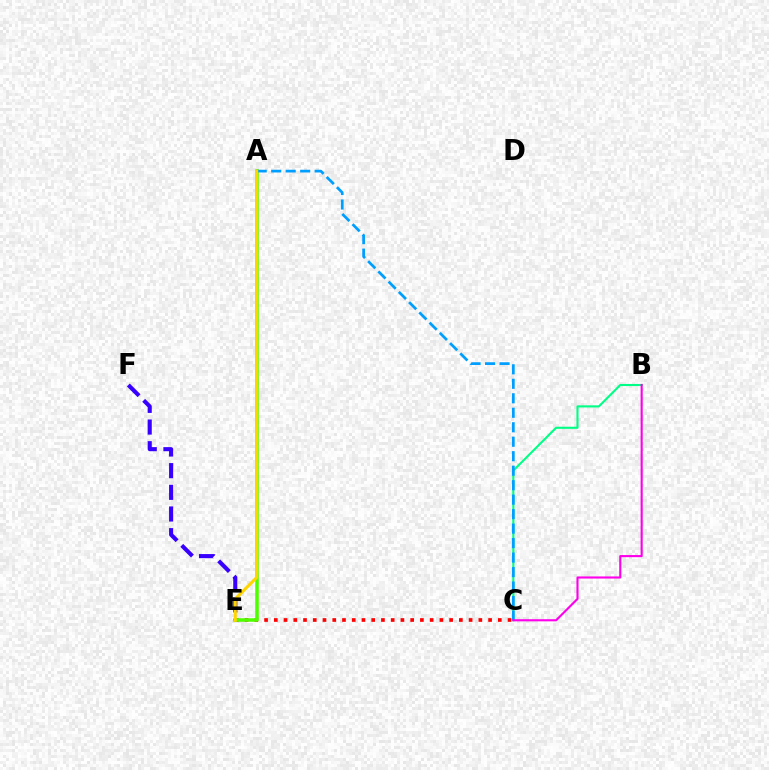{('C', 'E'): [{'color': '#ff0000', 'line_style': 'dotted', 'thickness': 2.65}], ('B', 'C'): [{'color': '#00ff86', 'line_style': 'solid', 'thickness': 1.52}, {'color': '#ff00ed', 'line_style': 'solid', 'thickness': 1.53}], ('E', 'F'): [{'color': '#3700ff', 'line_style': 'dashed', 'thickness': 2.94}], ('A', 'E'): [{'color': '#4fff00', 'line_style': 'solid', 'thickness': 2.55}, {'color': '#ffd500', 'line_style': 'solid', 'thickness': 2.21}], ('A', 'C'): [{'color': '#009eff', 'line_style': 'dashed', 'thickness': 1.97}]}